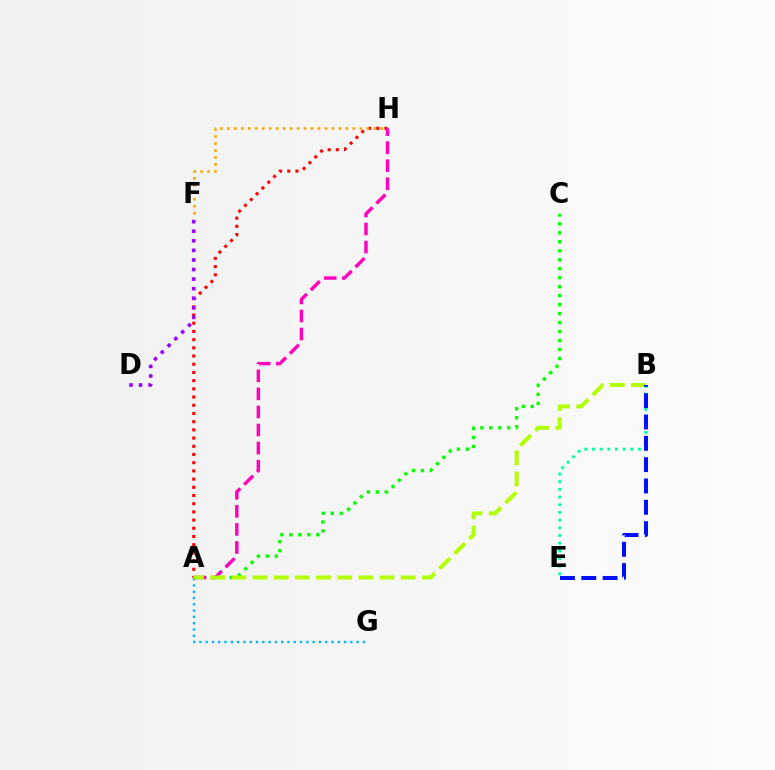{('A', 'C'): [{'color': '#08ff00', 'line_style': 'dotted', 'thickness': 2.44}], ('A', 'H'): [{'color': '#ff0000', 'line_style': 'dotted', 'thickness': 2.23}, {'color': '#ff00bd', 'line_style': 'dashed', 'thickness': 2.45}], ('A', 'G'): [{'color': '#00b5ff', 'line_style': 'dotted', 'thickness': 1.71}], ('D', 'F'): [{'color': '#9b00ff', 'line_style': 'dotted', 'thickness': 2.6}], ('B', 'E'): [{'color': '#00ff9d', 'line_style': 'dotted', 'thickness': 2.08}, {'color': '#0010ff', 'line_style': 'dashed', 'thickness': 2.9}], ('F', 'H'): [{'color': '#ffa500', 'line_style': 'dotted', 'thickness': 1.89}], ('A', 'B'): [{'color': '#b3ff00', 'line_style': 'dashed', 'thickness': 2.88}]}